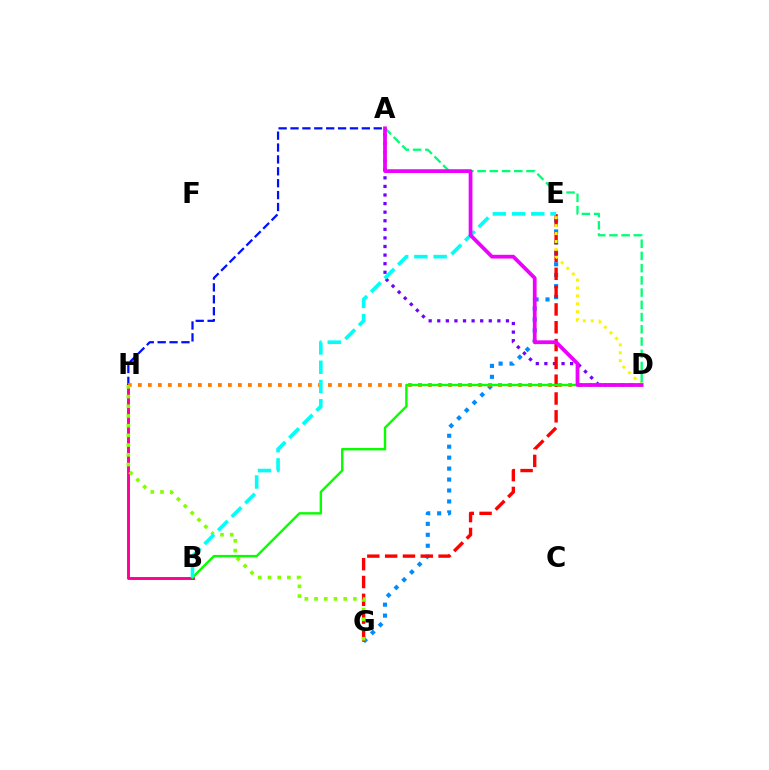{('E', 'G'): [{'color': '#008cff', 'line_style': 'dotted', 'thickness': 2.97}, {'color': '#ff0000', 'line_style': 'dashed', 'thickness': 2.42}], ('B', 'H'): [{'color': '#ff0094', 'line_style': 'solid', 'thickness': 2.12}], ('A', 'D'): [{'color': '#7200ff', 'line_style': 'dotted', 'thickness': 2.33}, {'color': '#00ff74', 'line_style': 'dashed', 'thickness': 1.66}, {'color': '#ee00ff', 'line_style': 'solid', 'thickness': 2.7}], ('A', 'H'): [{'color': '#0010ff', 'line_style': 'dashed', 'thickness': 1.62}], ('D', 'H'): [{'color': '#ff7c00', 'line_style': 'dotted', 'thickness': 2.72}], ('G', 'H'): [{'color': '#84ff00', 'line_style': 'dotted', 'thickness': 2.64}], ('D', 'E'): [{'color': '#fcf500', 'line_style': 'dotted', 'thickness': 2.15}], ('B', 'D'): [{'color': '#08ff00', 'line_style': 'solid', 'thickness': 1.73}], ('B', 'E'): [{'color': '#00fff6', 'line_style': 'dashed', 'thickness': 2.61}]}